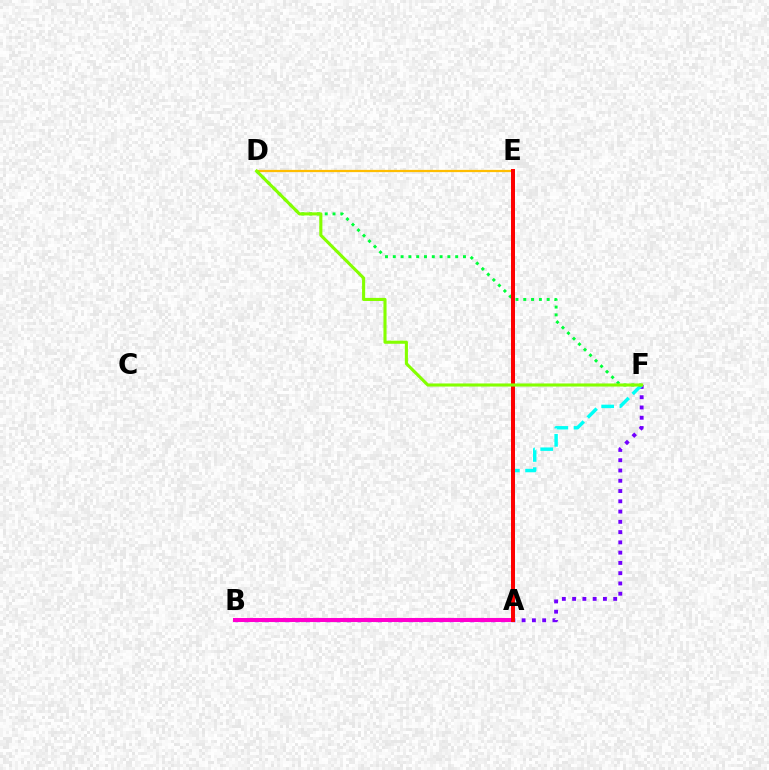{('A', 'E'): [{'color': '#004bff', 'line_style': 'solid', 'thickness': 2.04}, {'color': '#ff0000', 'line_style': 'solid', 'thickness': 2.86}], ('D', 'E'): [{'color': '#ffbd00', 'line_style': 'solid', 'thickness': 1.61}], ('B', 'F'): [{'color': '#7200ff', 'line_style': 'dotted', 'thickness': 2.79}], ('A', 'B'): [{'color': '#ff00cf', 'line_style': 'solid', 'thickness': 2.9}], ('A', 'F'): [{'color': '#00fff6', 'line_style': 'dashed', 'thickness': 2.48}], ('D', 'F'): [{'color': '#00ff39', 'line_style': 'dotted', 'thickness': 2.12}, {'color': '#84ff00', 'line_style': 'solid', 'thickness': 2.23}]}